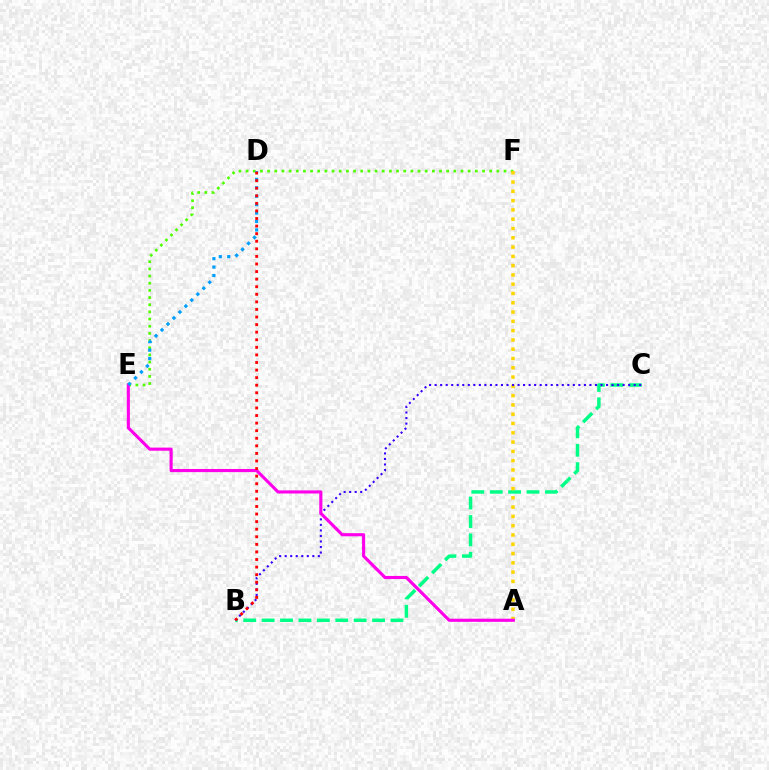{('E', 'F'): [{'color': '#4fff00', 'line_style': 'dotted', 'thickness': 1.95}], ('B', 'C'): [{'color': '#00ff86', 'line_style': 'dashed', 'thickness': 2.5}, {'color': '#3700ff', 'line_style': 'dotted', 'thickness': 1.5}], ('A', 'F'): [{'color': '#ffd500', 'line_style': 'dotted', 'thickness': 2.52}], ('A', 'E'): [{'color': '#ff00ed', 'line_style': 'solid', 'thickness': 2.25}], ('D', 'E'): [{'color': '#009eff', 'line_style': 'dotted', 'thickness': 2.29}], ('B', 'D'): [{'color': '#ff0000', 'line_style': 'dotted', 'thickness': 2.06}]}